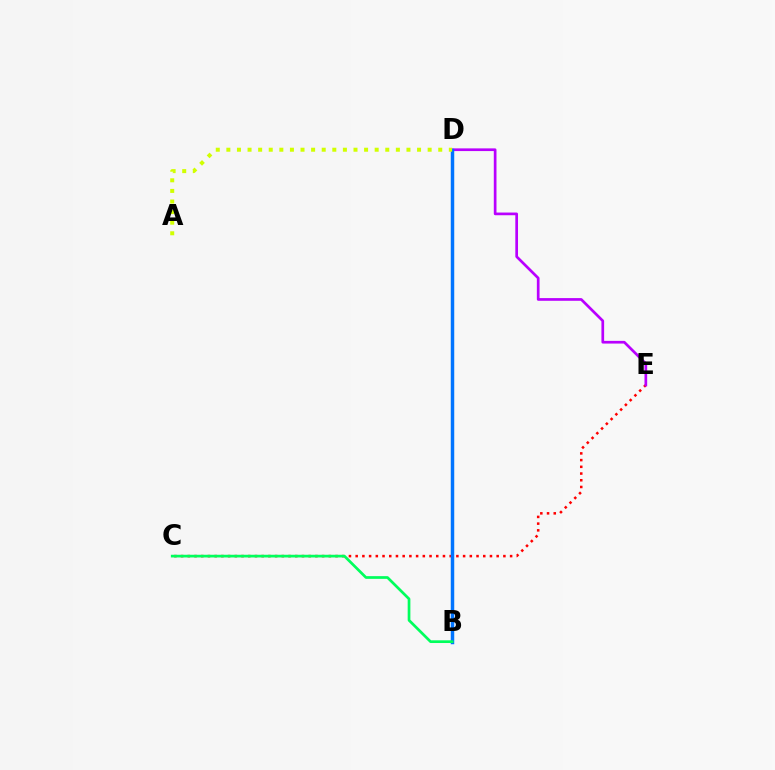{('C', 'E'): [{'color': '#ff0000', 'line_style': 'dotted', 'thickness': 1.82}], ('D', 'E'): [{'color': '#b900ff', 'line_style': 'solid', 'thickness': 1.94}], ('B', 'D'): [{'color': '#0074ff', 'line_style': 'solid', 'thickness': 2.5}], ('B', 'C'): [{'color': '#00ff5c', 'line_style': 'solid', 'thickness': 1.95}], ('A', 'D'): [{'color': '#d1ff00', 'line_style': 'dotted', 'thickness': 2.88}]}